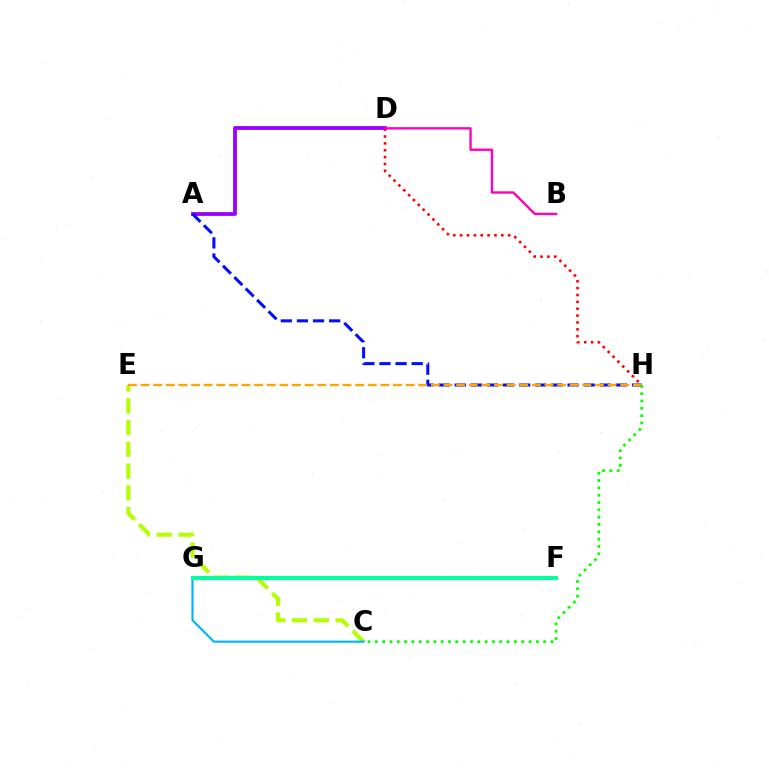{('A', 'D'): [{'color': '#9b00ff', 'line_style': 'solid', 'thickness': 2.75}], ('C', 'E'): [{'color': '#b3ff00', 'line_style': 'dashed', 'thickness': 2.96}], ('A', 'H'): [{'color': '#0010ff', 'line_style': 'dashed', 'thickness': 2.19}], ('E', 'H'): [{'color': '#ffa500', 'line_style': 'dashed', 'thickness': 1.71}], ('D', 'H'): [{'color': '#ff0000', 'line_style': 'dotted', 'thickness': 1.87}], ('C', 'H'): [{'color': '#08ff00', 'line_style': 'dotted', 'thickness': 1.99}], ('C', 'G'): [{'color': '#00b5ff', 'line_style': 'solid', 'thickness': 1.55}], ('B', 'D'): [{'color': '#ff00bd', 'line_style': 'solid', 'thickness': 1.71}], ('F', 'G'): [{'color': '#00ff9d', 'line_style': 'solid', 'thickness': 2.96}]}